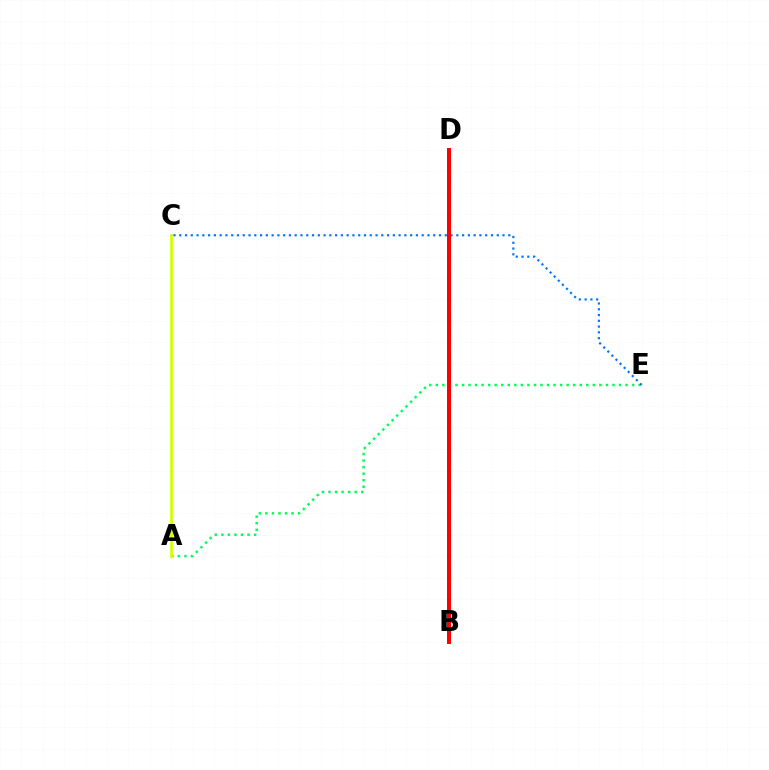{('A', 'E'): [{'color': '#00ff5c', 'line_style': 'dotted', 'thickness': 1.78}], ('B', 'D'): [{'color': '#b900ff', 'line_style': 'dashed', 'thickness': 2.71}, {'color': '#ff0000', 'line_style': 'solid', 'thickness': 2.85}], ('C', 'E'): [{'color': '#0074ff', 'line_style': 'dotted', 'thickness': 1.57}], ('A', 'C'): [{'color': '#d1ff00', 'line_style': 'solid', 'thickness': 1.96}]}